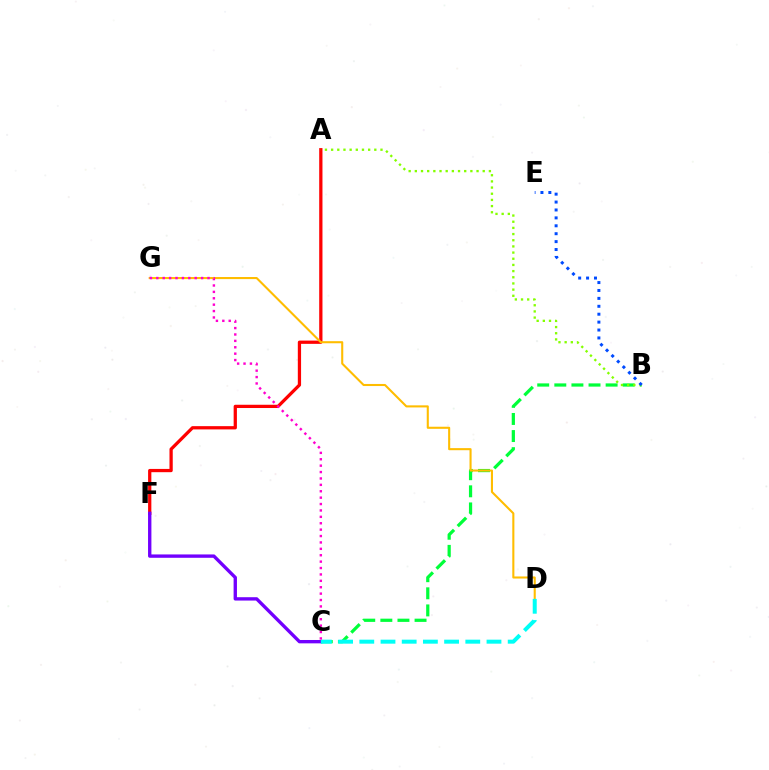{('A', 'F'): [{'color': '#ff0000', 'line_style': 'solid', 'thickness': 2.35}], ('B', 'C'): [{'color': '#00ff39', 'line_style': 'dashed', 'thickness': 2.32}], ('D', 'G'): [{'color': '#ffbd00', 'line_style': 'solid', 'thickness': 1.5}], ('A', 'B'): [{'color': '#84ff00', 'line_style': 'dotted', 'thickness': 1.68}], ('C', 'F'): [{'color': '#7200ff', 'line_style': 'solid', 'thickness': 2.42}], ('C', 'D'): [{'color': '#00fff6', 'line_style': 'dashed', 'thickness': 2.88}], ('B', 'E'): [{'color': '#004bff', 'line_style': 'dotted', 'thickness': 2.15}], ('C', 'G'): [{'color': '#ff00cf', 'line_style': 'dotted', 'thickness': 1.74}]}